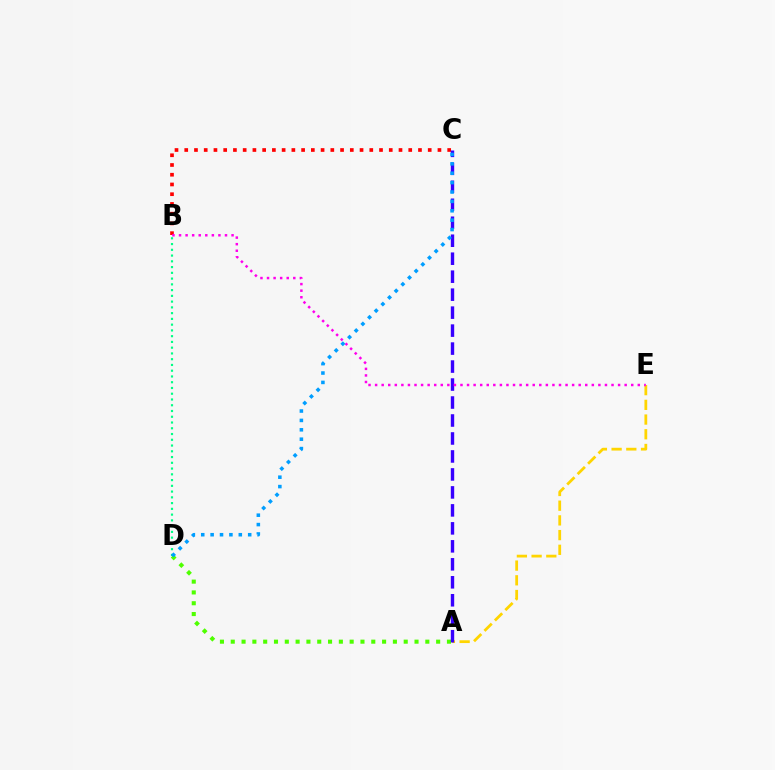{('B', 'D'): [{'color': '#00ff86', 'line_style': 'dotted', 'thickness': 1.56}], ('A', 'D'): [{'color': '#4fff00', 'line_style': 'dotted', 'thickness': 2.94}], ('A', 'E'): [{'color': '#ffd500', 'line_style': 'dashed', 'thickness': 2.0}], ('B', 'C'): [{'color': '#ff0000', 'line_style': 'dotted', 'thickness': 2.65}], ('A', 'C'): [{'color': '#3700ff', 'line_style': 'dashed', 'thickness': 2.44}], ('B', 'E'): [{'color': '#ff00ed', 'line_style': 'dotted', 'thickness': 1.78}], ('C', 'D'): [{'color': '#009eff', 'line_style': 'dotted', 'thickness': 2.55}]}